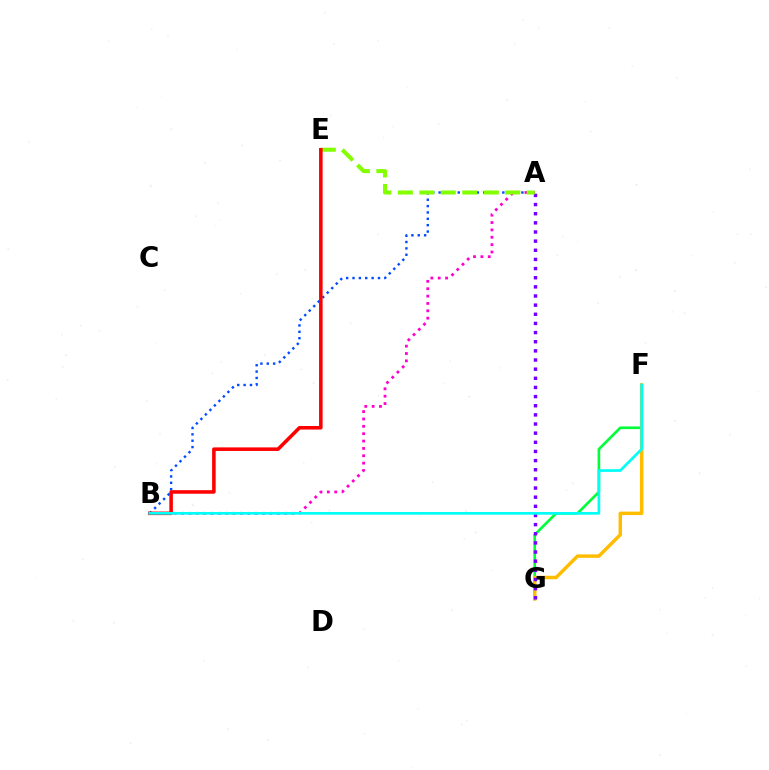{('F', 'G'): [{'color': '#00ff39', 'line_style': 'solid', 'thickness': 1.9}, {'color': '#ffbd00', 'line_style': 'solid', 'thickness': 2.49}], ('A', 'B'): [{'color': '#004bff', 'line_style': 'dotted', 'thickness': 1.73}, {'color': '#ff00cf', 'line_style': 'dotted', 'thickness': 2.0}], ('A', 'G'): [{'color': '#7200ff', 'line_style': 'dotted', 'thickness': 2.48}], ('A', 'E'): [{'color': '#84ff00', 'line_style': 'dashed', 'thickness': 2.92}], ('B', 'E'): [{'color': '#ff0000', 'line_style': 'solid', 'thickness': 2.56}], ('B', 'F'): [{'color': '#00fff6', 'line_style': 'solid', 'thickness': 1.94}]}